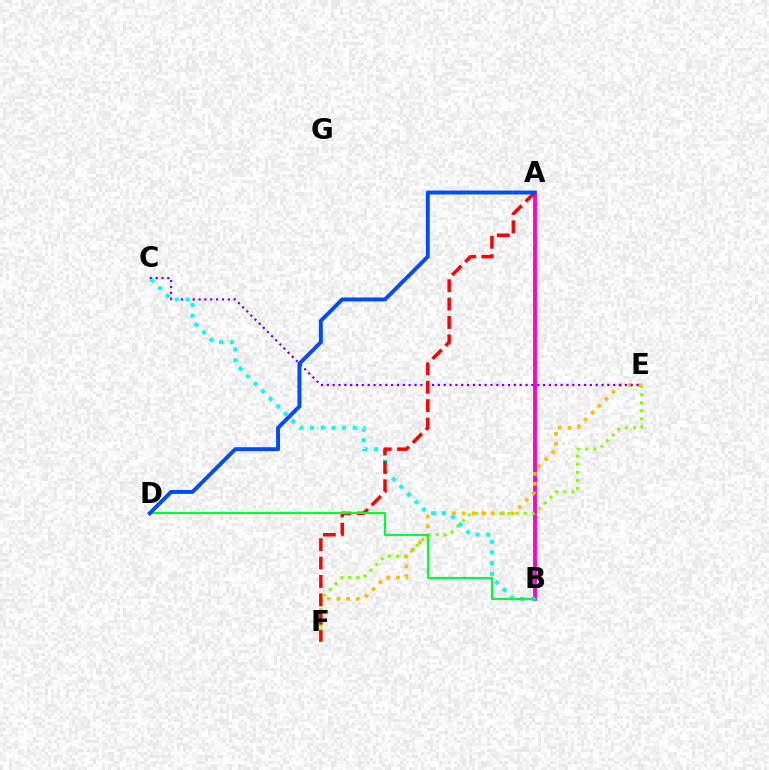{('A', 'B'): [{'color': '#ff00cf', 'line_style': 'solid', 'thickness': 2.74}], ('E', 'F'): [{'color': '#84ff00', 'line_style': 'dotted', 'thickness': 2.2}, {'color': '#ffbd00', 'line_style': 'dotted', 'thickness': 2.66}], ('C', 'E'): [{'color': '#7200ff', 'line_style': 'dotted', 'thickness': 1.59}], ('B', 'C'): [{'color': '#00fff6', 'line_style': 'dotted', 'thickness': 2.9}], ('A', 'F'): [{'color': '#ff0000', 'line_style': 'dashed', 'thickness': 2.5}], ('B', 'D'): [{'color': '#00ff39', 'line_style': 'solid', 'thickness': 1.56}], ('A', 'D'): [{'color': '#004bff', 'line_style': 'solid', 'thickness': 2.83}]}